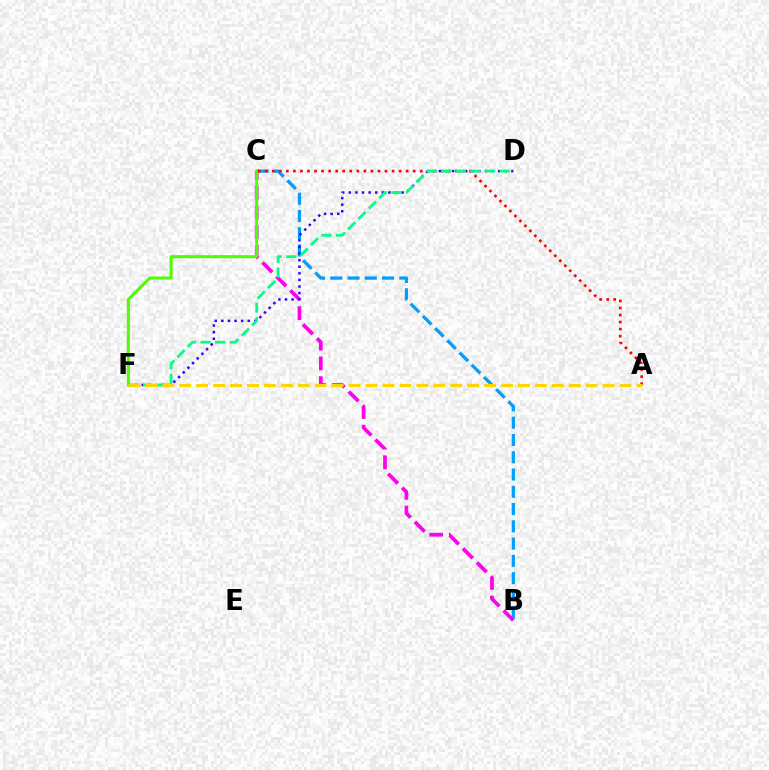{('B', 'C'): [{'color': '#009eff', 'line_style': 'dashed', 'thickness': 2.35}, {'color': '#ff00ed', 'line_style': 'dashed', 'thickness': 2.68}], ('D', 'F'): [{'color': '#3700ff', 'line_style': 'dotted', 'thickness': 1.79}, {'color': '#00ff86', 'line_style': 'dashed', 'thickness': 1.99}], ('C', 'F'): [{'color': '#4fff00', 'line_style': 'solid', 'thickness': 2.2}], ('A', 'C'): [{'color': '#ff0000', 'line_style': 'dotted', 'thickness': 1.91}], ('A', 'F'): [{'color': '#ffd500', 'line_style': 'dashed', 'thickness': 2.3}]}